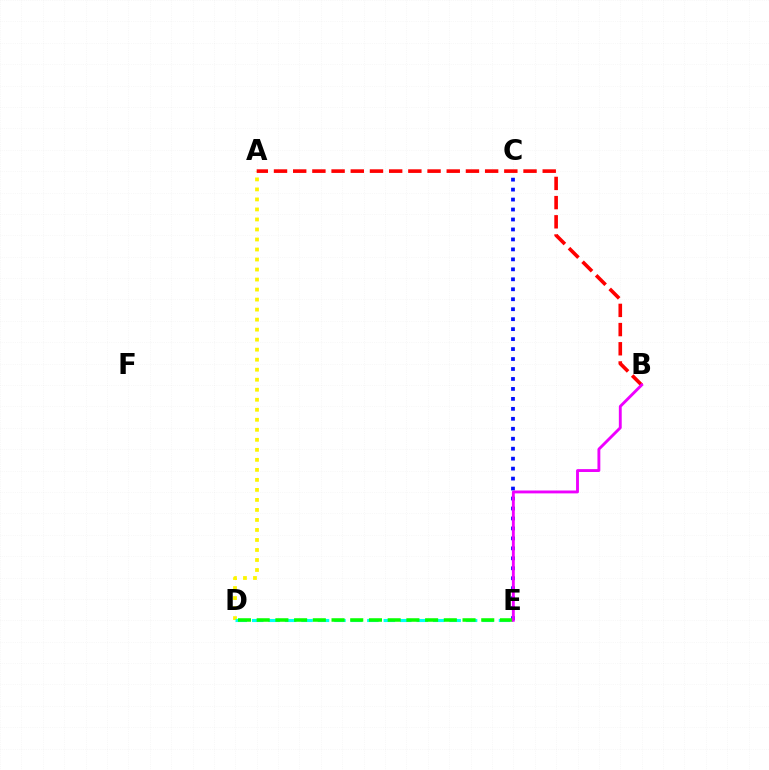{('A', 'D'): [{'color': '#fcf500', 'line_style': 'dotted', 'thickness': 2.72}], ('C', 'E'): [{'color': '#0010ff', 'line_style': 'dotted', 'thickness': 2.71}], ('A', 'B'): [{'color': '#ff0000', 'line_style': 'dashed', 'thickness': 2.61}], ('D', 'E'): [{'color': '#00fff6', 'line_style': 'dashed', 'thickness': 2.24}, {'color': '#08ff00', 'line_style': 'dashed', 'thickness': 2.54}], ('B', 'E'): [{'color': '#ee00ff', 'line_style': 'solid', 'thickness': 2.07}]}